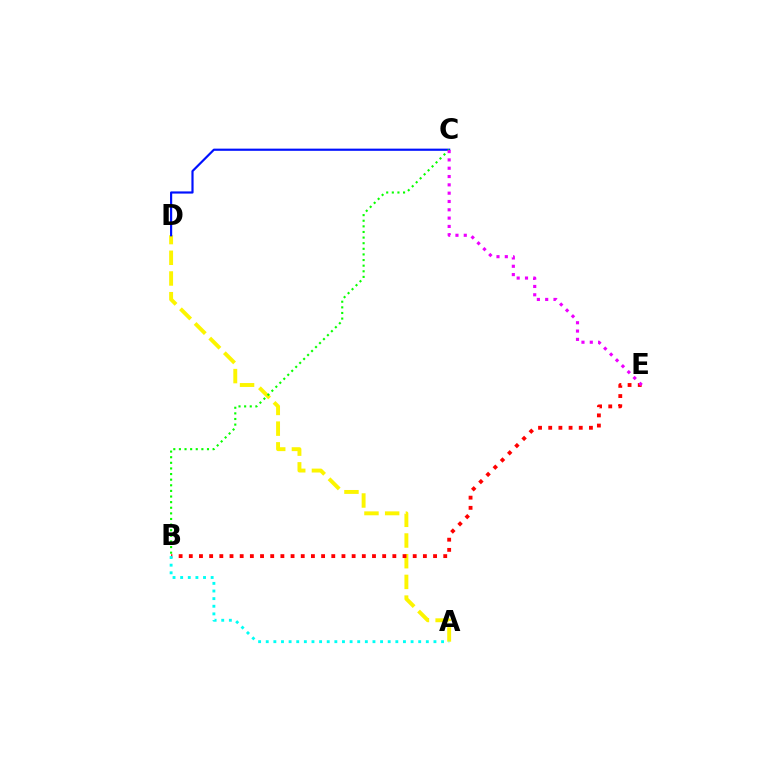{('A', 'D'): [{'color': '#fcf500', 'line_style': 'dashed', 'thickness': 2.81}], ('C', 'D'): [{'color': '#0010ff', 'line_style': 'solid', 'thickness': 1.57}], ('B', 'C'): [{'color': '#08ff00', 'line_style': 'dotted', 'thickness': 1.53}], ('B', 'E'): [{'color': '#ff0000', 'line_style': 'dotted', 'thickness': 2.77}], ('C', 'E'): [{'color': '#ee00ff', 'line_style': 'dotted', 'thickness': 2.26}], ('A', 'B'): [{'color': '#00fff6', 'line_style': 'dotted', 'thickness': 2.07}]}